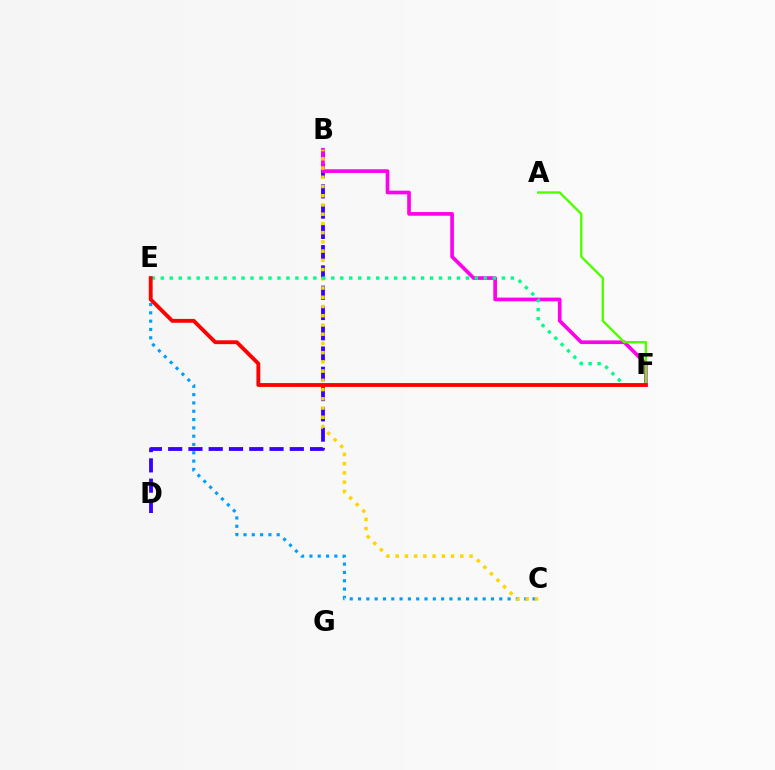{('B', 'D'): [{'color': '#3700ff', 'line_style': 'dashed', 'thickness': 2.75}], ('B', 'F'): [{'color': '#ff00ed', 'line_style': 'solid', 'thickness': 2.64}], ('C', 'E'): [{'color': '#009eff', 'line_style': 'dotted', 'thickness': 2.26}], ('B', 'C'): [{'color': '#ffd500', 'line_style': 'dotted', 'thickness': 2.51}], ('A', 'F'): [{'color': '#4fff00', 'line_style': 'solid', 'thickness': 1.72}], ('E', 'F'): [{'color': '#00ff86', 'line_style': 'dotted', 'thickness': 2.44}, {'color': '#ff0000', 'line_style': 'solid', 'thickness': 2.77}]}